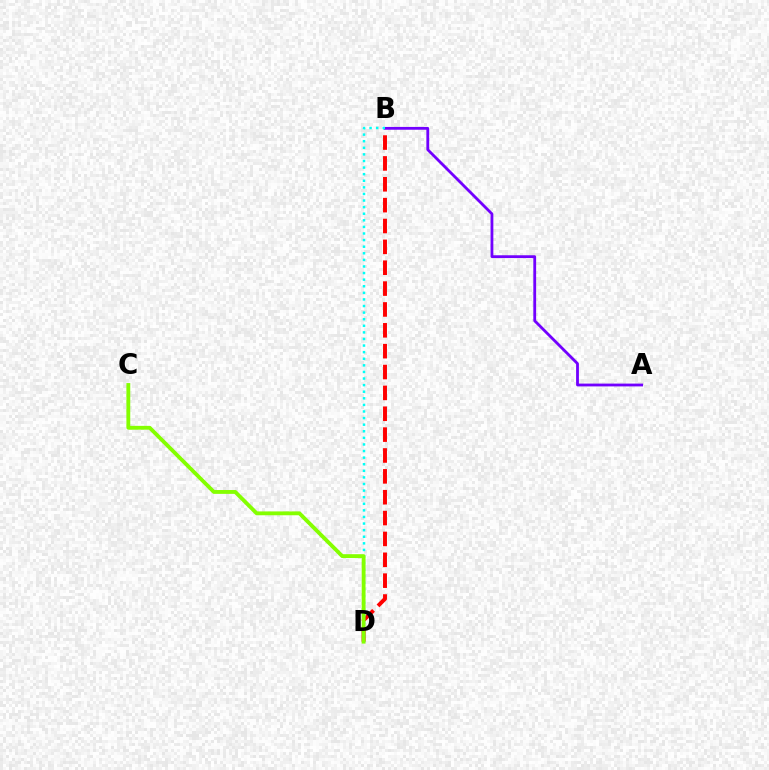{('B', 'D'): [{'color': '#ff0000', 'line_style': 'dashed', 'thickness': 2.83}, {'color': '#00fff6', 'line_style': 'dotted', 'thickness': 1.79}], ('A', 'B'): [{'color': '#7200ff', 'line_style': 'solid', 'thickness': 2.02}], ('C', 'D'): [{'color': '#84ff00', 'line_style': 'solid', 'thickness': 2.77}]}